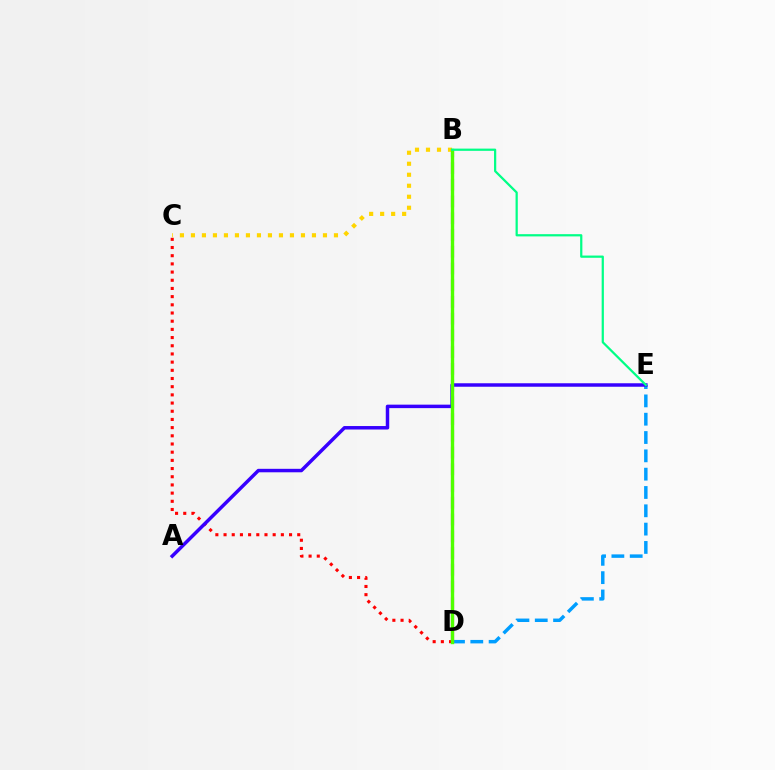{('D', 'E'): [{'color': '#009eff', 'line_style': 'dashed', 'thickness': 2.49}], ('B', 'D'): [{'color': '#ff00ed', 'line_style': 'dashed', 'thickness': 2.27}, {'color': '#4fff00', 'line_style': 'solid', 'thickness': 2.44}], ('C', 'D'): [{'color': '#ff0000', 'line_style': 'dotted', 'thickness': 2.22}], ('A', 'E'): [{'color': '#3700ff', 'line_style': 'solid', 'thickness': 2.5}], ('B', 'C'): [{'color': '#ffd500', 'line_style': 'dotted', 'thickness': 2.99}], ('B', 'E'): [{'color': '#00ff86', 'line_style': 'solid', 'thickness': 1.61}]}